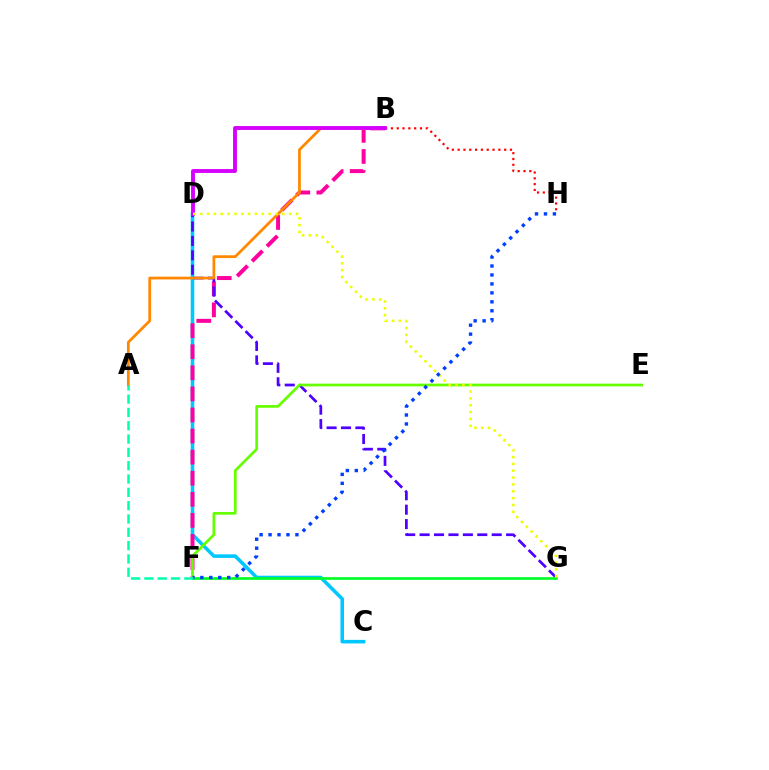{('C', 'D'): [{'color': '#00c7ff', 'line_style': 'solid', 'thickness': 2.56}], ('B', 'F'): [{'color': '#ff00a0', 'line_style': 'dashed', 'thickness': 2.86}], ('B', 'H'): [{'color': '#ff0000', 'line_style': 'dotted', 'thickness': 1.58}], ('D', 'G'): [{'color': '#4f00ff', 'line_style': 'dashed', 'thickness': 1.96}, {'color': '#eeff00', 'line_style': 'dotted', 'thickness': 1.86}], ('E', 'F'): [{'color': '#66ff00', 'line_style': 'solid', 'thickness': 1.96}], ('A', 'B'): [{'color': '#ff8800', 'line_style': 'solid', 'thickness': 1.98}], ('F', 'G'): [{'color': '#00ff27', 'line_style': 'solid', 'thickness': 1.93}], ('B', 'D'): [{'color': '#d600ff', 'line_style': 'solid', 'thickness': 2.79}], ('F', 'H'): [{'color': '#003fff', 'line_style': 'dotted', 'thickness': 2.43}], ('A', 'F'): [{'color': '#00ffaf', 'line_style': 'dashed', 'thickness': 1.81}]}